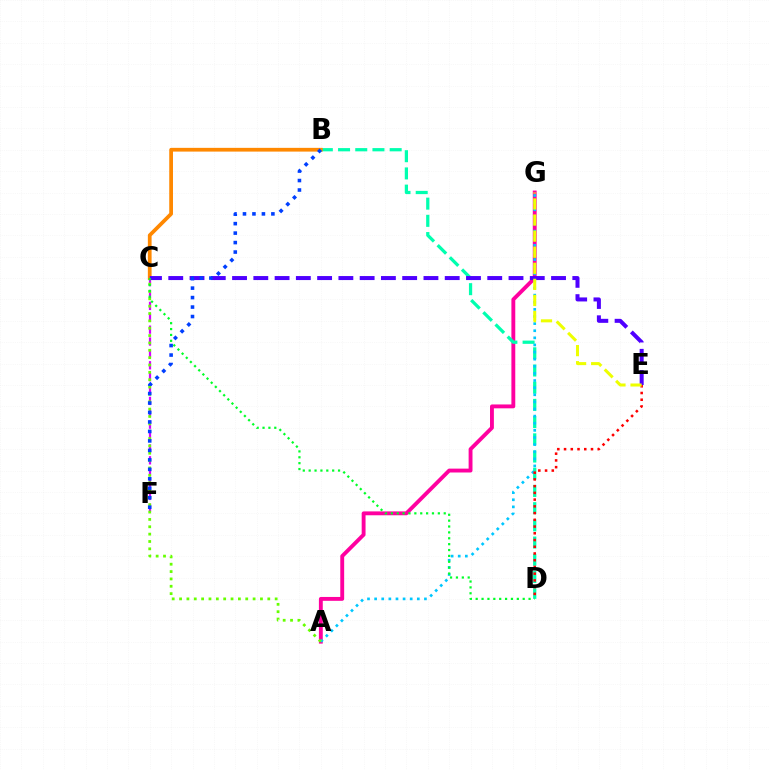{('A', 'G'): [{'color': '#ff00a0', 'line_style': 'solid', 'thickness': 2.79}, {'color': '#00c7ff', 'line_style': 'dotted', 'thickness': 1.93}], ('B', 'D'): [{'color': '#00ffaf', 'line_style': 'dashed', 'thickness': 2.34}], ('C', 'F'): [{'color': '#d600ff', 'line_style': 'dashed', 'thickness': 1.61}], ('B', 'C'): [{'color': '#ff8800', 'line_style': 'solid', 'thickness': 2.7}], ('C', 'E'): [{'color': '#4f00ff', 'line_style': 'dashed', 'thickness': 2.89}], ('A', 'C'): [{'color': '#66ff00', 'line_style': 'dotted', 'thickness': 2.0}], ('C', 'D'): [{'color': '#00ff27', 'line_style': 'dotted', 'thickness': 1.6}], ('B', 'F'): [{'color': '#003fff', 'line_style': 'dotted', 'thickness': 2.57}], ('D', 'E'): [{'color': '#ff0000', 'line_style': 'dotted', 'thickness': 1.83}], ('E', 'G'): [{'color': '#eeff00', 'line_style': 'dashed', 'thickness': 2.18}]}